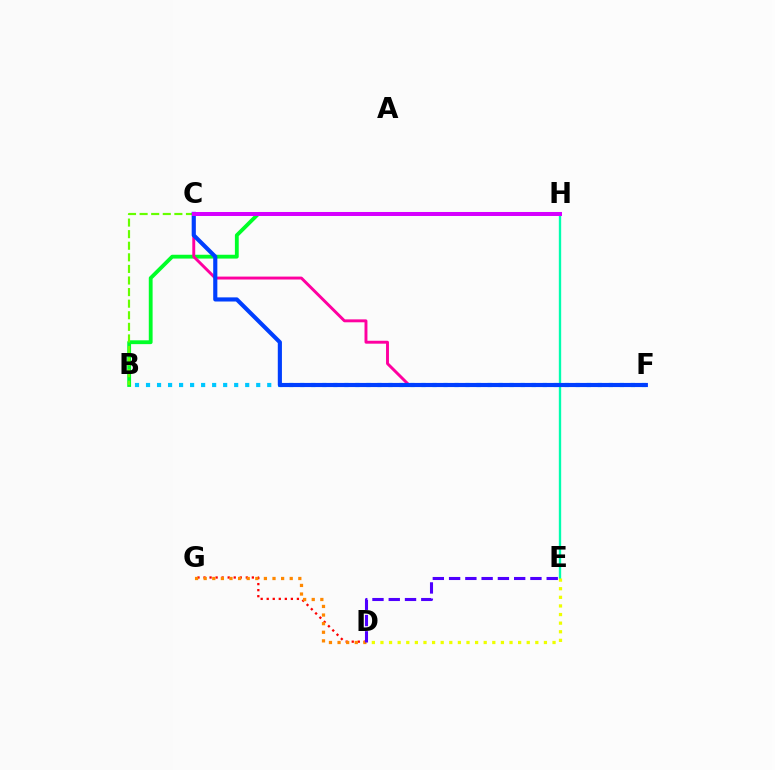{('B', 'H'): [{'color': '#00ff27', 'line_style': 'solid', 'thickness': 2.75}], ('E', 'H'): [{'color': '#00ffaf', 'line_style': 'solid', 'thickness': 1.68}], ('D', 'E'): [{'color': '#eeff00', 'line_style': 'dotted', 'thickness': 2.34}, {'color': '#4f00ff', 'line_style': 'dashed', 'thickness': 2.21}], ('D', 'G'): [{'color': '#ff0000', 'line_style': 'dotted', 'thickness': 1.64}, {'color': '#ff8800', 'line_style': 'dotted', 'thickness': 2.34}], ('C', 'F'): [{'color': '#ff00a0', 'line_style': 'solid', 'thickness': 2.1}, {'color': '#003fff', 'line_style': 'solid', 'thickness': 2.98}], ('B', 'C'): [{'color': '#66ff00', 'line_style': 'dashed', 'thickness': 1.57}], ('B', 'F'): [{'color': '#00c7ff', 'line_style': 'dotted', 'thickness': 2.99}], ('C', 'H'): [{'color': '#d600ff', 'line_style': 'solid', 'thickness': 2.87}]}